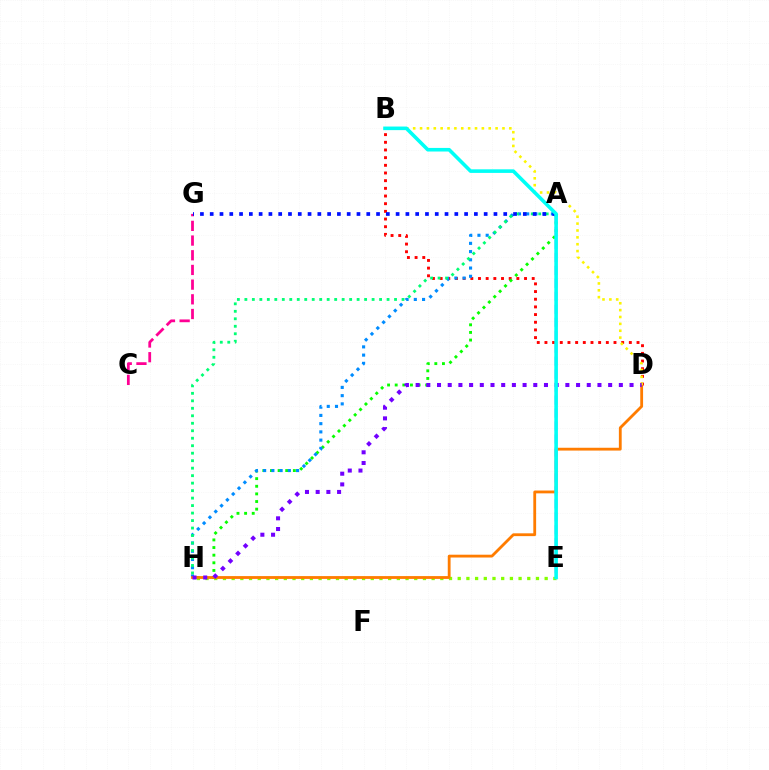{('B', 'D'): [{'color': '#ff0000', 'line_style': 'dotted', 'thickness': 2.08}, {'color': '#fcf500', 'line_style': 'dotted', 'thickness': 1.87}], ('A', 'H'): [{'color': '#08ff00', 'line_style': 'dotted', 'thickness': 2.07}, {'color': '#008cff', 'line_style': 'dotted', 'thickness': 2.24}, {'color': '#00ff74', 'line_style': 'dotted', 'thickness': 2.03}], ('E', 'H'): [{'color': '#84ff00', 'line_style': 'dotted', 'thickness': 2.36}], ('C', 'G'): [{'color': '#ff0094', 'line_style': 'dashed', 'thickness': 2.0}], ('D', 'H'): [{'color': '#ff7c00', 'line_style': 'solid', 'thickness': 2.03}, {'color': '#7200ff', 'line_style': 'dotted', 'thickness': 2.91}], ('A', 'E'): [{'color': '#ee00ff', 'line_style': 'dashed', 'thickness': 1.76}], ('A', 'G'): [{'color': '#0010ff', 'line_style': 'dotted', 'thickness': 2.66}], ('B', 'E'): [{'color': '#00fff6', 'line_style': 'solid', 'thickness': 2.59}]}